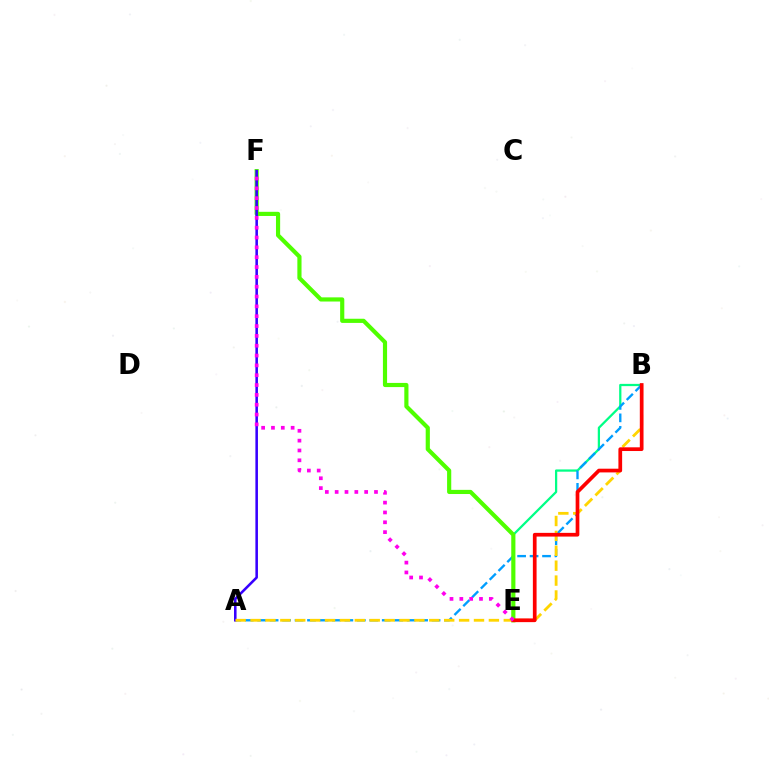{('B', 'E'): [{'color': '#00ff86', 'line_style': 'solid', 'thickness': 1.62}, {'color': '#ff0000', 'line_style': 'solid', 'thickness': 2.67}], ('A', 'B'): [{'color': '#009eff', 'line_style': 'dashed', 'thickness': 1.69}, {'color': '#ffd500', 'line_style': 'dashed', 'thickness': 2.02}], ('E', 'F'): [{'color': '#4fff00', 'line_style': 'solid', 'thickness': 3.0}, {'color': '#ff00ed', 'line_style': 'dotted', 'thickness': 2.67}], ('A', 'F'): [{'color': '#3700ff', 'line_style': 'solid', 'thickness': 1.84}]}